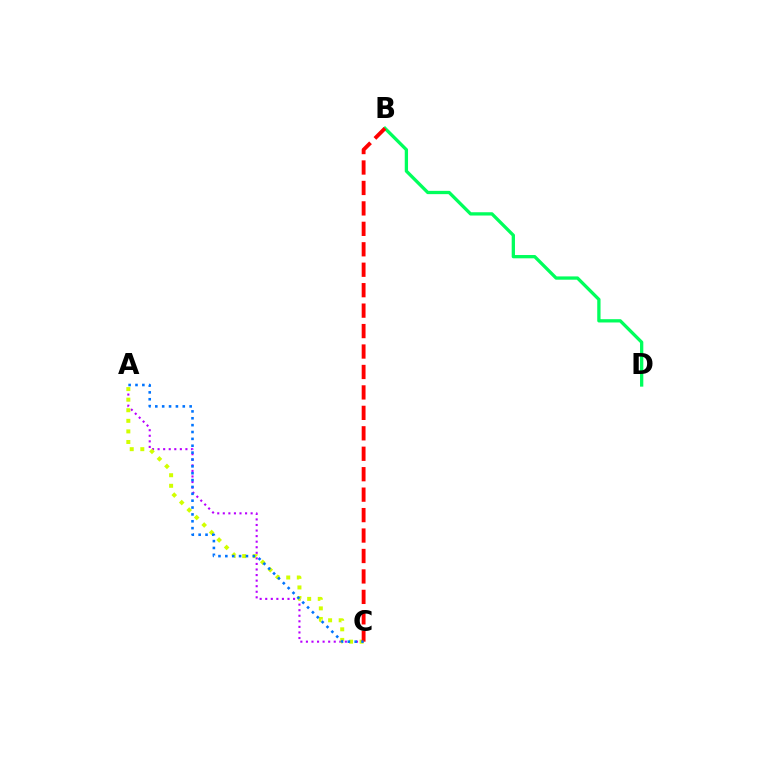{('A', 'C'): [{'color': '#b900ff', 'line_style': 'dotted', 'thickness': 1.51}, {'color': '#d1ff00', 'line_style': 'dotted', 'thickness': 2.87}, {'color': '#0074ff', 'line_style': 'dotted', 'thickness': 1.87}], ('B', 'D'): [{'color': '#00ff5c', 'line_style': 'solid', 'thickness': 2.37}], ('B', 'C'): [{'color': '#ff0000', 'line_style': 'dashed', 'thickness': 2.78}]}